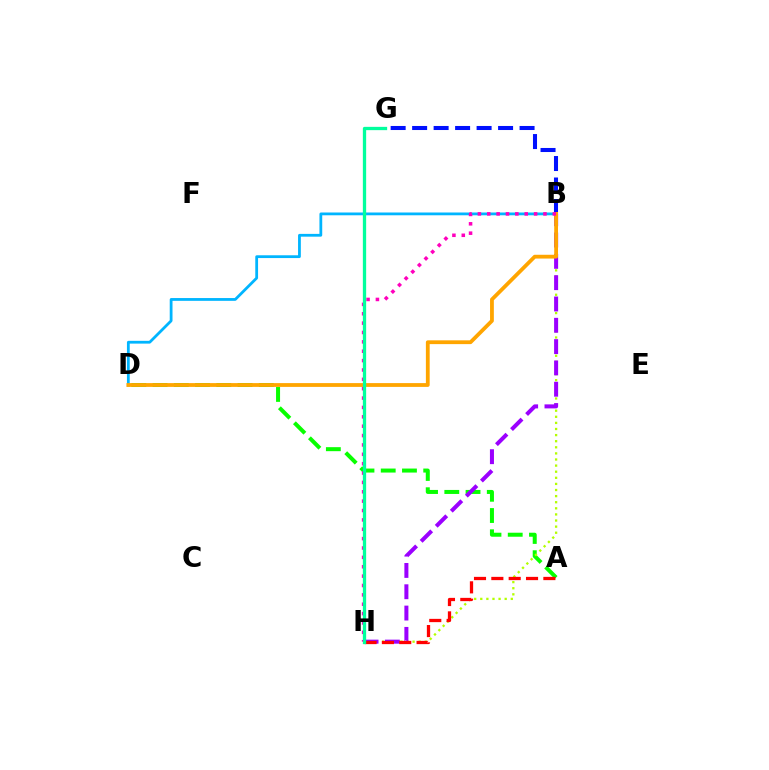{('B', 'G'): [{'color': '#0010ff', 'line_style': 'dashed', 'thickness': 2.92}], ('A', 'D'): [{'color': '#08ff00', 'line_style': 'dashed', 'thickness': 2.89}], ('B', 'D'): [{'color': '#00b5ff', 'line_style': 'solid', 'thickness': 2.01}, {'color': '#ffa500', 'line_style': 'solid', 'thickness': 2.73}], ('B', 'H'): [{'color': '#b3ff00', 'line_style': 'dotted', 'thickness': 1.66}, {'color': '#9b00ff', 'line_style': 'dashed', 'thickness': 2.9}, {'color': '#ff00bd', 'line_style': 'dotted', 'thickness': 2.55}], ('A', 'H'): [{'color': '#ff0000', 'line_style': 'dashed', 'thickness': 2.36}], ('G', 'H'): [{'color': '#00ff9d', 'line_style': 'solid', 'thickness': 2.38}]}